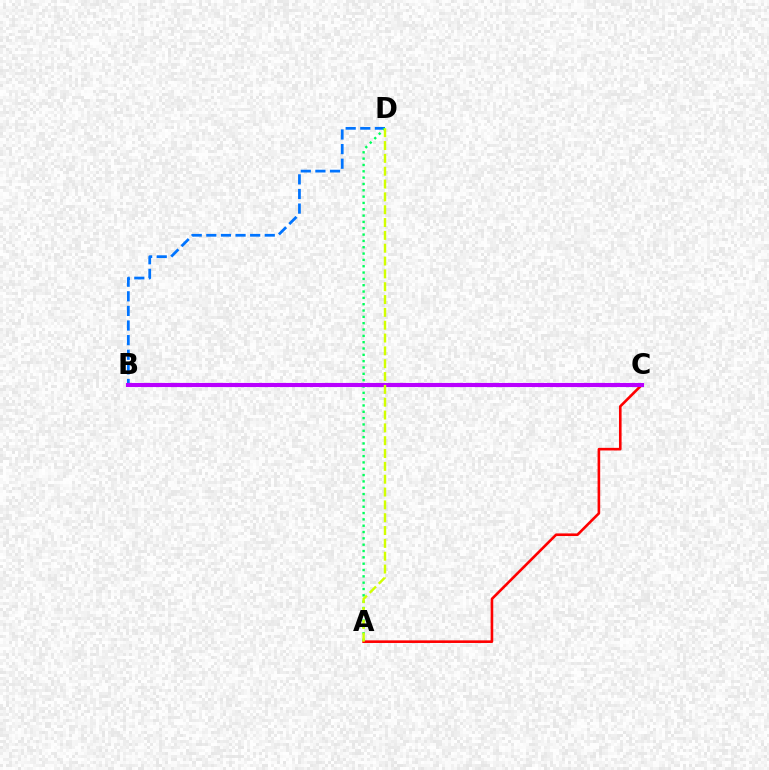{('B', 'D'): [{'color': '#0074ff', 'line_style': 'dashed', 'thickness': 1.98}], ('A', 'C'): [{'color': '#ff0000', 'line_style': 'solid', 'thickness': 1.89}], ('A', 'D'): [{'color': '#00ff5c', 'line_style': 'dotted', 'thickness': 1.72}, {'color': '#d1ff00', 'line_style': 'dashed', 'thickness': 1.74}], ('B', 'C'): [{'color': '#b900ff', 'line_style': 'solid', 'thickness': 2.95}]}